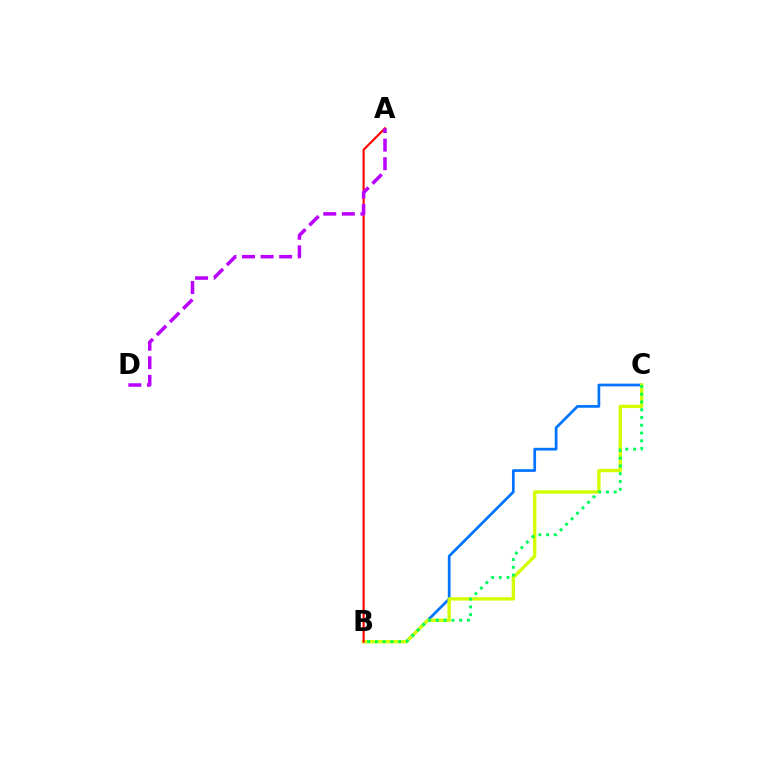{('B', 'C'): [{'color': '#0074ff', 'line_style': 'solid', 'thickness': 1.95}, {'color': '#d1ff00', 'line_style': 'solid', 'thickness': 2.4}, {'color': '#00ff5c', 'line_style': 'dotted', 'thickness': 2.11}], ('A', 'B'): [{'color': '#ff0000', 'line_style': 'solid', 'thickness': 1.54}], ('A', 'D'): [{'color': '#b900ff', 'line_style': 'dashed', 'thickness': 2.52}]}